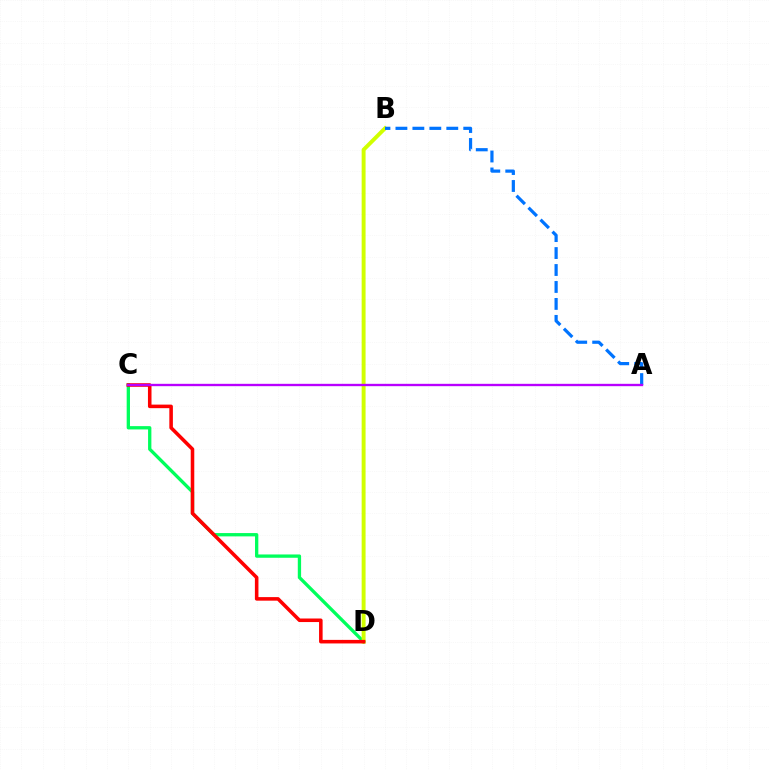{('C', 'D'): [{'color': '#00ff5c', 'line_style': 'solid', 'thickness': 2.38}, {'color': '#ff0000', 'line_style': 'solid', 'thickness': 2.56}], ('B', 'D'): [{'color': '#d1ff00', 'line_style': 'solid', 'thickness': 2.83}], ('A', 'B'): [{'color': '#0074ff', 'line_style': 'dashed', 'thickness': 2.3}], ('A', 'C'): [{'color': '#b900ff', 'line_style': 'solid', 'thickness': 1.7}]}